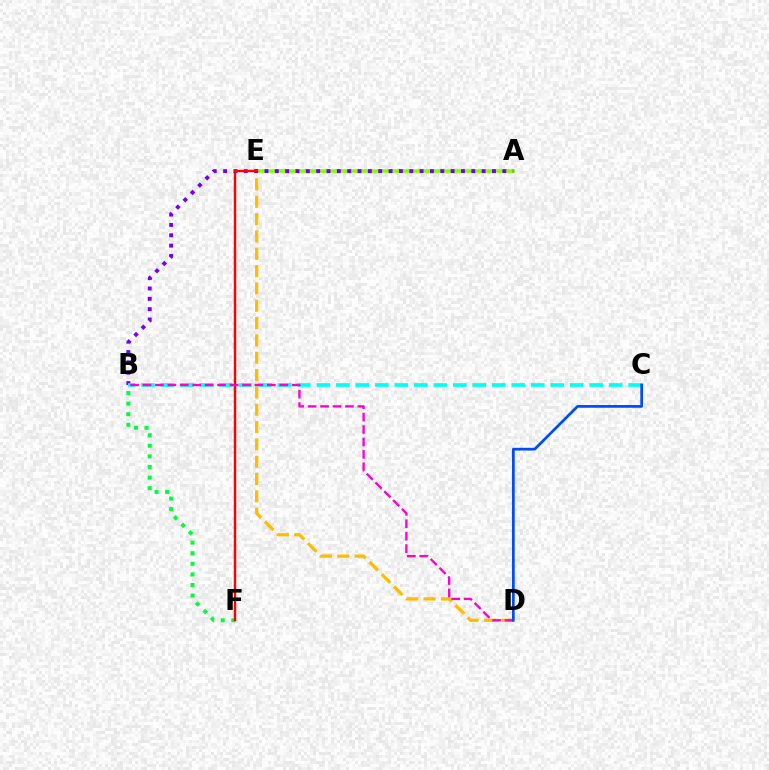{('A', 'E'): [{'color': '#84ff00', 'line_style': 'solid', 'thickness': 2.59}], ('D', 'E'): [{'color': '#ffbd00', 'line_style': 'dashed', 'thickness': 2.35}], ('A', 'B'): [{'color': '#7200ff', 'line_style': 'dotted', 'thickness': 2.81}], ('B', 'C'): [{'color': '#00fff6', 'line_style': 'dashed', 'thickness': 2.65}], ('B', 'F'): [{'color': '#00ff39', 'line_style': 'dotted', 'thickness': 2.88}], ('E', 'F'): [{'color': '#ff0000', 'line_style': 'solid', 'thickness': 1.75}], ('B', 'D'): [{'color': '#ff00cf', 'line_style': 'dashed', 'thickness': 1.69}], ('C', 'D'): [{'color': '#004bff', 'line_style': 'solid', 'thickness': 1.97}]}